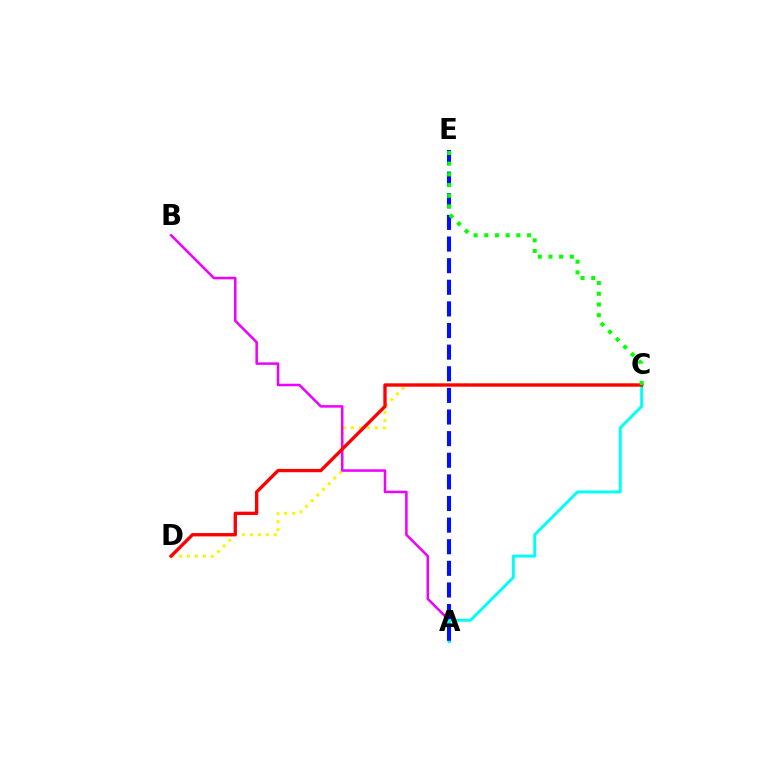{('C', 'D'): [{'color': '#fcf500', 'line_style': 'dotted', 'thickness': 2.16}, {'color': '#ff0000', 'line_style': 'solid', 'thickness': 2.41}], ('A', 'B'): [{'color': '#ee00ff', 'line_style': 'solid', 'thickness': 1.82}], ('A', 'C'): [{'color': '#00fff6', 'line_style': 'solid', 'thickness': 2.12}], ('A', 'E'): [{'color': '#0010ff', 'line_style': 'dashed', 'thickness': 2.94}], ('C', 'E'): [{'color': '#08ff00', 'line_style': 'dotted', 'thickness': 2.91}]}